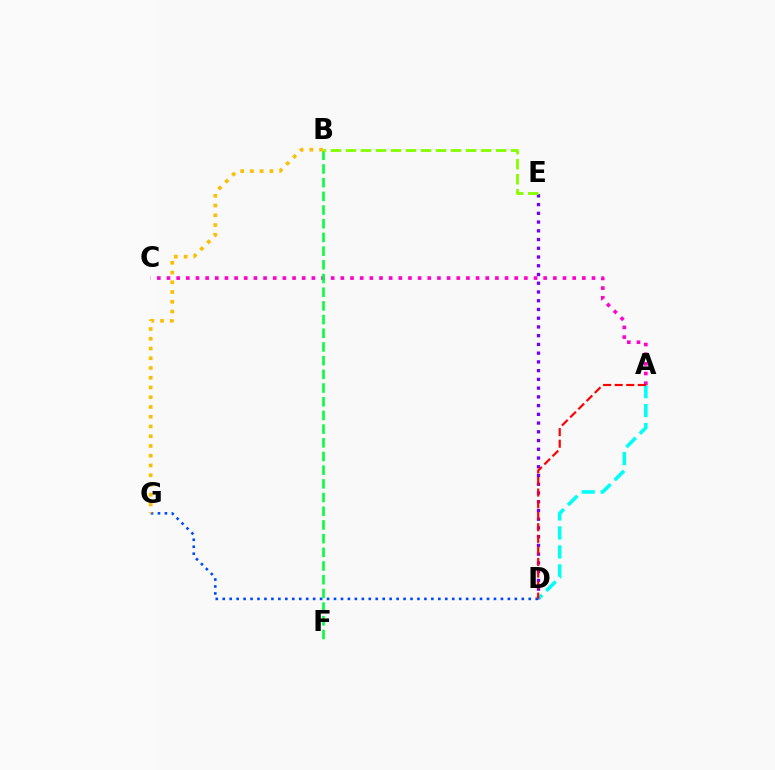{('A', 'C'): [{'color': '#ff00cf', 'line_style': 'dotted', 'thickness': 2.62}], ('D', 'G'): [{'color': '#004bff', 'line_style': 'dotted', 'thickness': 1.89}], ('B', 'F'): [{'color': '#00ff39', 'line_style': 'dashed', 'thickness': 1.86}], ('D', 'E'): [{'color': '#7200ff', 'line_style': 'dotted', 'thickness': 2.37}], ('A', 'D'): [{'color': '#00fff6', 'line_style': 'dashed', 'thickness': 2.58}, {'color': '#ff0000', 'line_style': 'dashed', 'thickness': 1.57}], ('B', 'E'): [{'color': '#84ff00', 'line_style': 'dashed', 'thickness': 2.04}], ('B', 'G'): [{'color': '#ffbd00', 'line_style': 'dotted', 'thickness': 2.65}]}